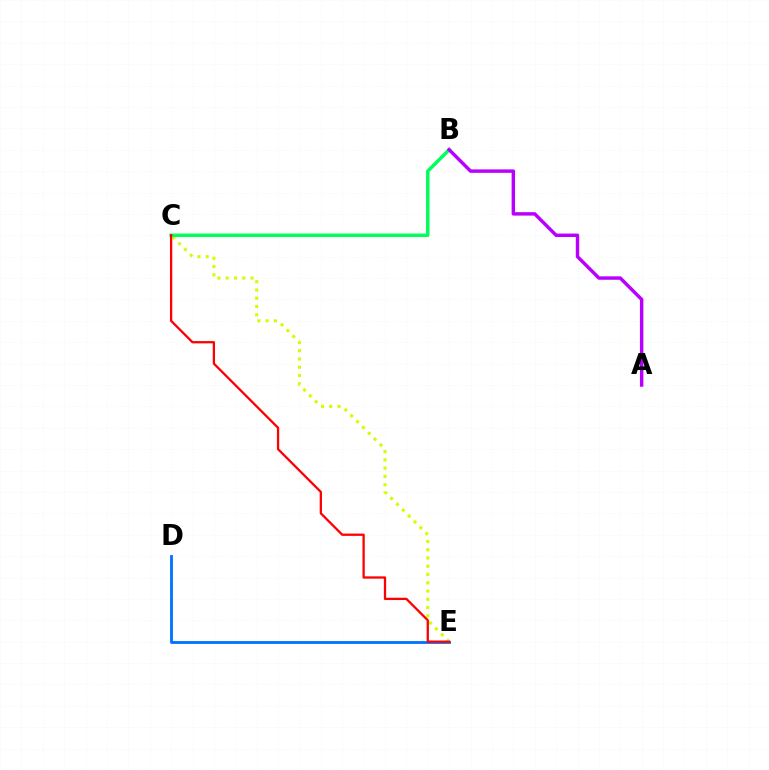{('C', 'E'): [{'color': '#d1ff00', 'line_style': 'dotted', 'thickness': 2.25}, {'color': '#ff0000', 'line_style': 'solid', 'thickness': 1.65}], ('D', 'E'): [{'color': '#0074ff', 'line_style': 'solid', 'thickness': 2.04}], ('B', 'C'): [{'color': '#00ff5c', 'line_style': 'solid', 'thickness': 2.49}], ('A', 'B'): [{'color': '#b900ff', 'line_style': 'solid', 'thickness': 2.48}]}